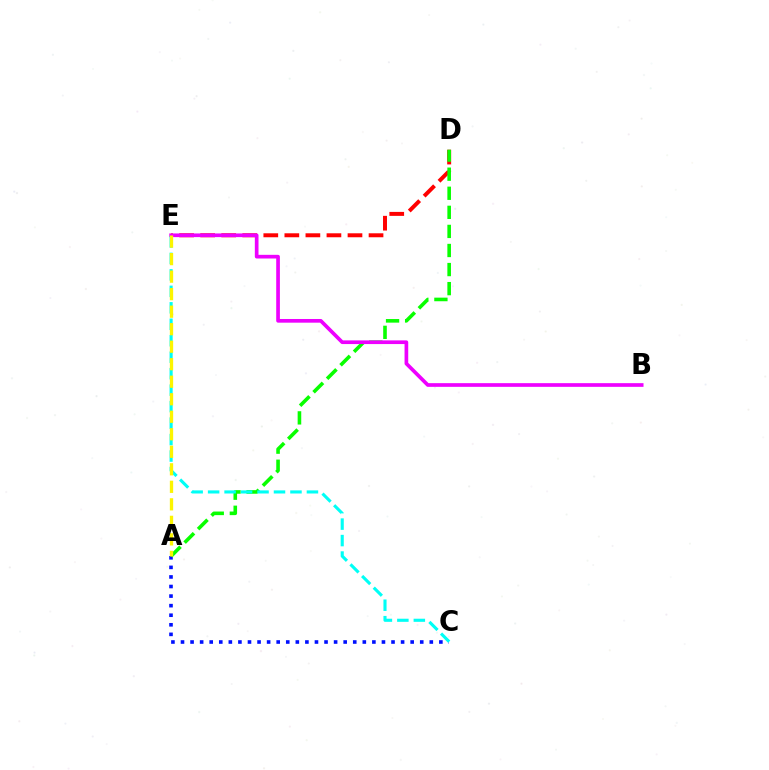{('D', 'E'): [{'color': '#ff0000', 'line_style': 'dashed', 'thickness': 2.86}], ('A', 'C'): [{'color': '#0010ff', 'line_style': 'dotted', 'thickness': 2.6}], ('A', 'D'): [{'color': '#08ff00', 'line_style': 'dashed', 'thickness': 2.59}], ('B', 'E'): [{'color': '#ee00ff', 'line_style': 'solid', 'thickness': 2.65}], ('C', 'E'): [{'color': '#00fff6', 'line_style': 'dashed', 'thickness': 2.24}], ('A', 'E'): [{'color': '#fcf500', 'line_style': 'dashed', 'thickness': 2.38}]}